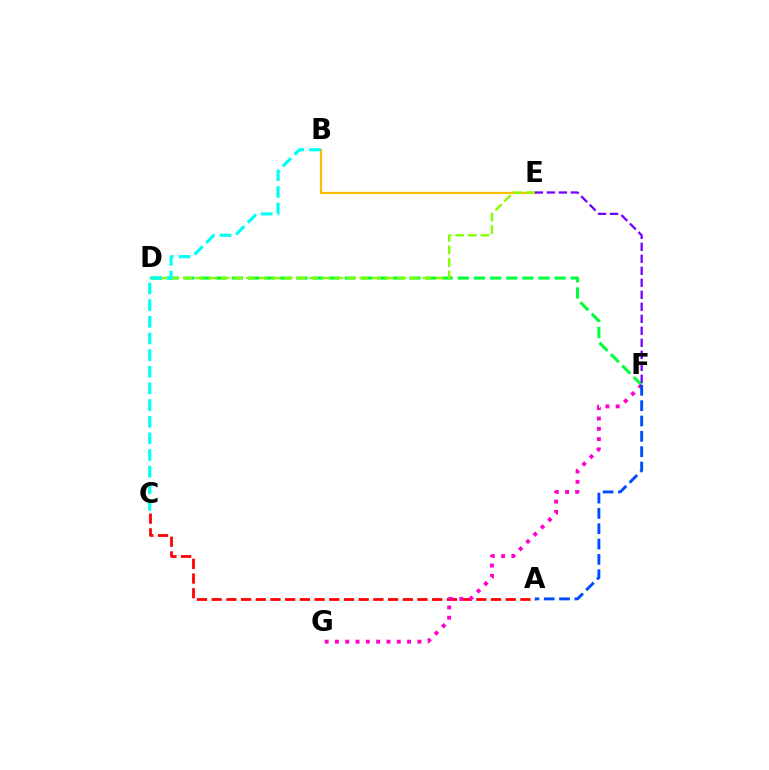{('A', 'C'): [{'color': '#ff0000', 'line_style': 'dashed', 'thickness': 2.0}], ('D', 'F'): [{'color': '#00ff39', 'line_style': 'dashed', 'thickness': 2.19}], ('B', 'E'): [{'color': '#ffbd00', 'line_style': 'solid', 'thickness': 1.63}], ('E', 'F'): [{'color': '#7200ff', 'line_style': 'dashed', 'thickness': 1.63}], ('F', 'G'): [{'color': '#ff00cf', 'line_style': 'dotted', 'thickness': 2.8}], ('D', 'E'): [{'color': '#84ff00', 'line_style': 'dashed', 'thickness': 1.71}], ('A', 'F'): [{'color': '#004bff', 'line_style': 'dashed', 'thickness': 2.08}], ('B', 'C'): [{'color': '#00fff6', 'line_style': 'dashed', 'thickness': 2.26}]}